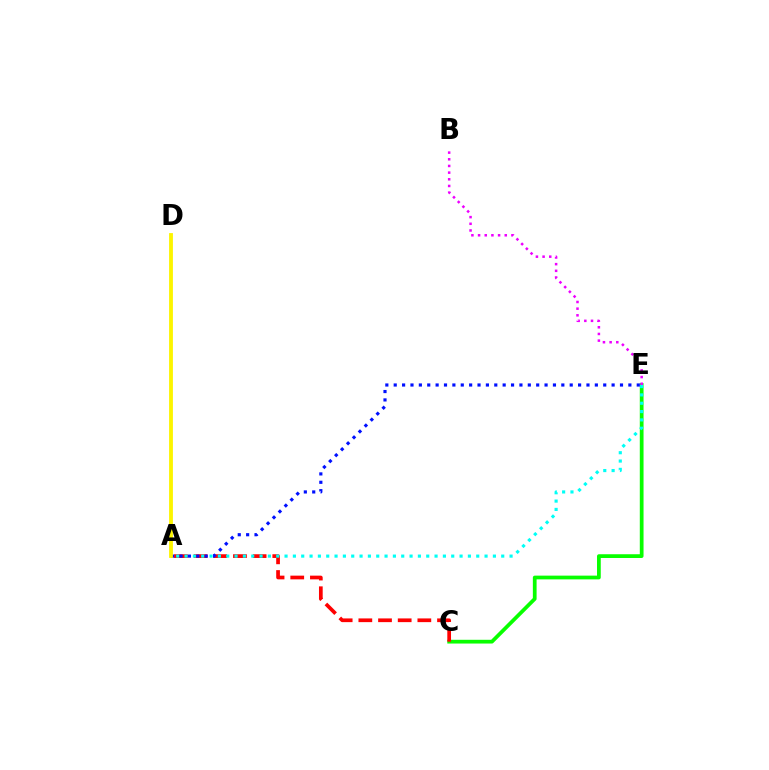{('C', 'E'): [{'color': '#08ff00', 'line_style': 'solid', 'thickness': 2.7}], ('B', 'E'): [{'color': '#ee00ff', 'line_style': 'dotted', 'thickness': 1.81}], ('A', 'C'): [{'color': '#ff0000', 'line_style': 'dashed', 'thickness': 2.67}], ('A', 'E'): [{'color': '#00fff6', 'line_style': 'dotted', 'thickness': 2.26}, {'color': '#0010ff', 'line_style': 'dotted', 'thickness': 2.28}], ('A', 'D'): [{'color': '#fcf500', 'line_style': 'solid', 'thickness': 2.75}]}